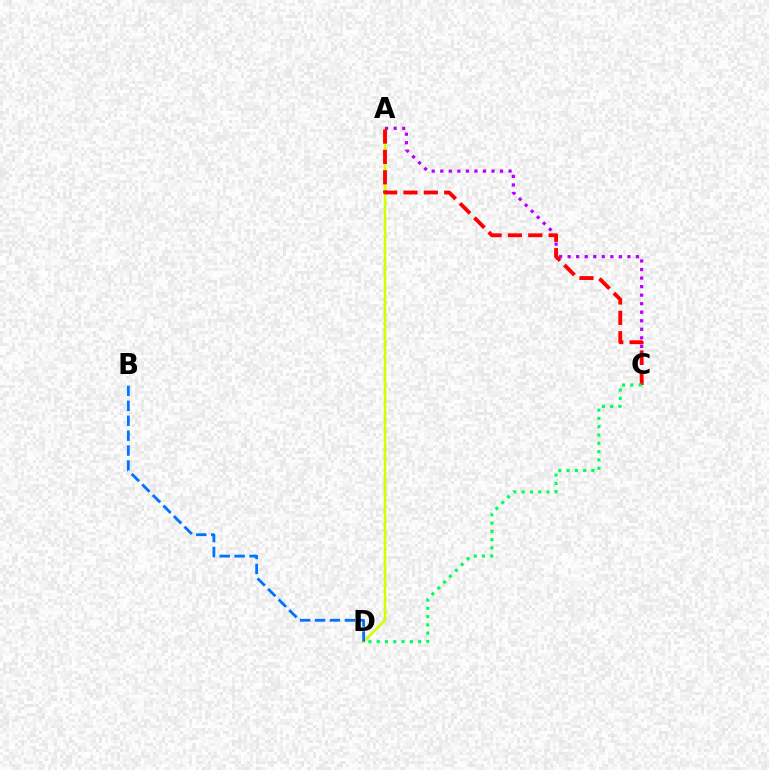{('A', 'D'): [{'color': '#d1ff00', 'line_style': 'solid', 'thickness': 1.89}], ('B', 'D'): [{'color': '#0074ff', 'line_style': 'dashed', 'thickness': 2.03}], ('A', 'C'): [{'color': '#b900ff', 'line_style': 'dotted', 'thickness': 2.32}, {'color': '#ff0000', 'line_style': 'dashed', 'thickness': 2.77}], ('C', 'D'): [{'color': '#00ff5c', 'line_style': 'dotted', 'thickness': 2.25}]}